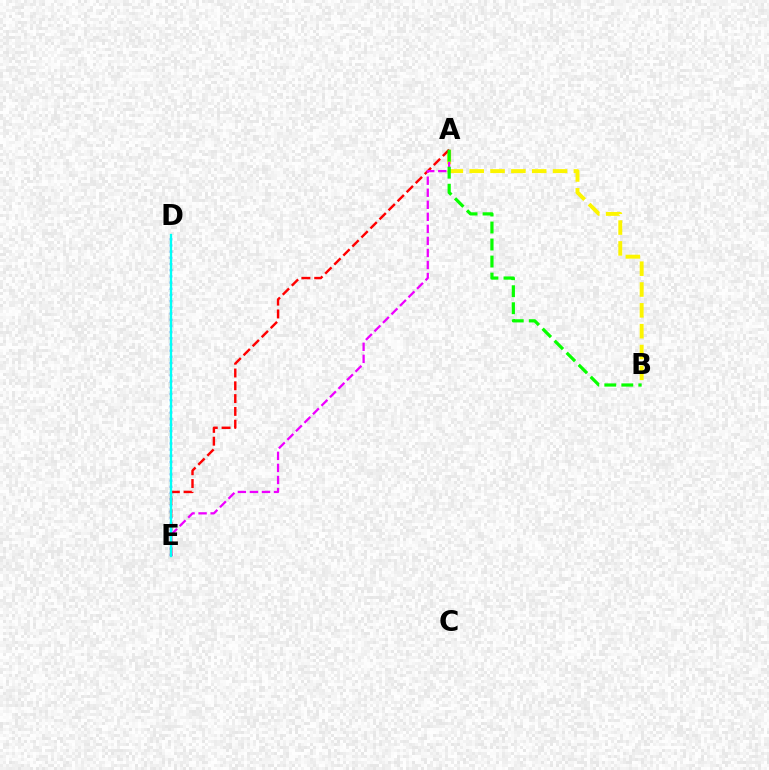{('A', 'B'): [{'color': '#fcf500', 'line_style': 'dashed', 'thickness': 2.83}, {'color': '#08ff00', 'line_style': 'dashed', 'thickness': 2.31}], ('A', 'E'): [{'color': '#ff0000', 'line_style': 'dashed', 'thickness': 1.74}, {'color': '#ee00ff', 'line_style': 'dashed', 'thickness': 1.64}], ('D', 'E'): [{'color': '#0010ff', 'line_style': 'dotted', 'thickness': 1.68}, {'color': '#00fff6', 'line_style': 'solid', 'thickness': 1.66}]}